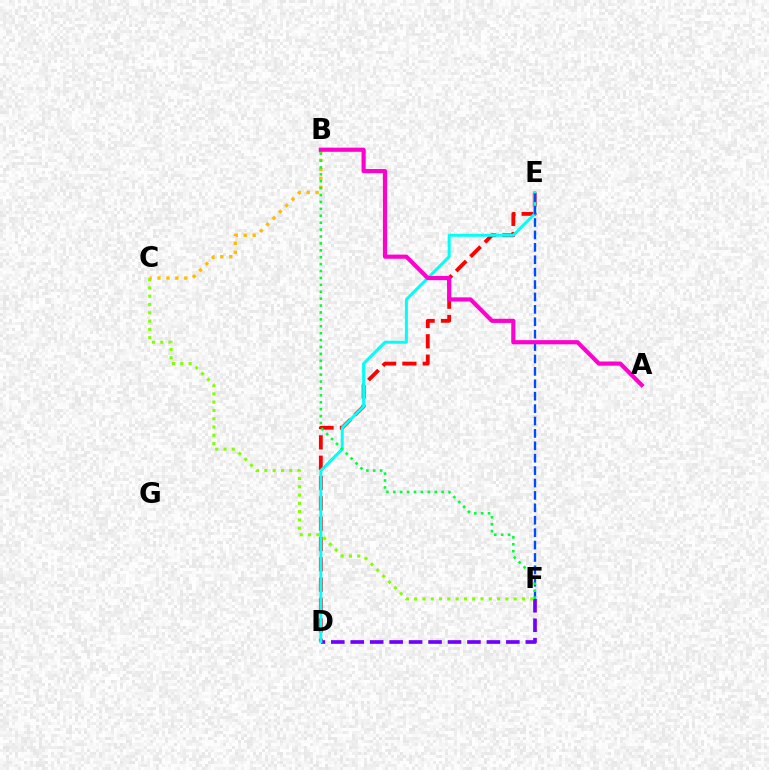{('D', 'E'): [{'color': '#ff0000', 'line_style': 'dashed', 'thickness': 2.76}, {'color': '#00fff6', 'line_style': 'solid', 'thickness': 2.15}], ('D', 'F'): [{'color': '#7200ff', 'line_style': 'dashed', 'thickness': 2.64}], ('C', 'F'): [{'color': '#84ff00', 'line_style': 'dotted', 'thickness': 2.25}], ('B', 'C'): [{'color': '#ffbd00', 'line_style': 'dotted', 'thickness': 2.43}], ('E', 'F'): [{'color': '#004bff', 'line_style': 'dashed', 'thickness': 1.69}], ('A', 'B'): [{'color': '#ff00cf', 'line_style': 'solid', 'thickness': 3.0}], ('B', 'F'): [{'color': '#00ff39', 'line_style': 'dotted', 'thickness': 1.88}]}